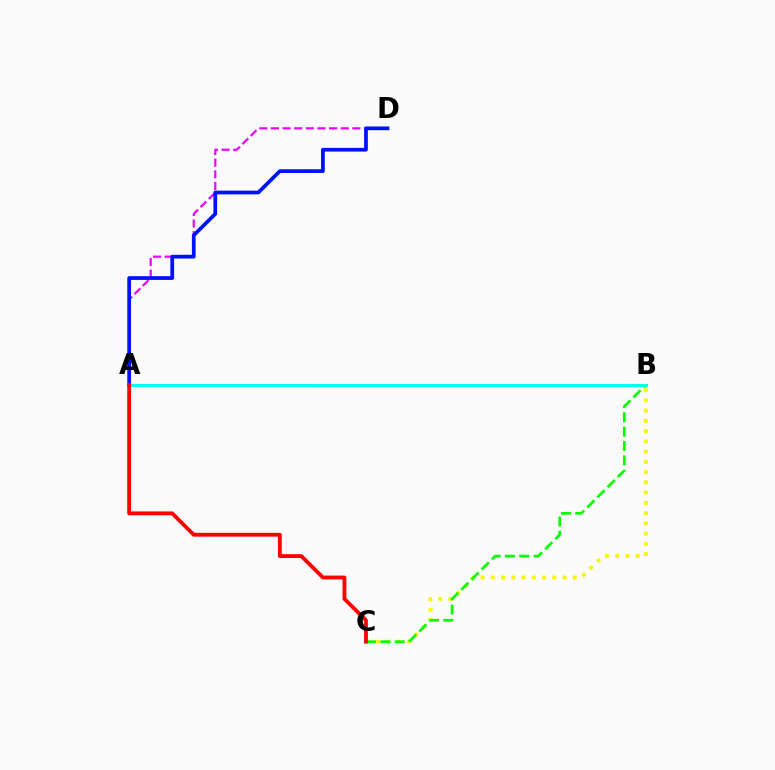{('A', 'D'): [{'color': '#ee00ff', 'line_style': 'dashed', 'thickness': 1.58}, {'color': '#0010ff', 'line_style': 'solid', 'thickness': 2.69}], ('B', 'C'): [{'color': '#fcf500', 'line_style': 'dotted', 'thickness': 2.78}, {'color': '#08ff00', 'line_style': 'dashed', 'thickness': 1.95}], ('A', 'B'): [{'color': '#00fff6', 'line_style': 'solid', 'thickness': 2.22}], ('A', 'C'): [{'color': '#ff0000', 'line_style': 'solid', 'thickness': 2.76}]}